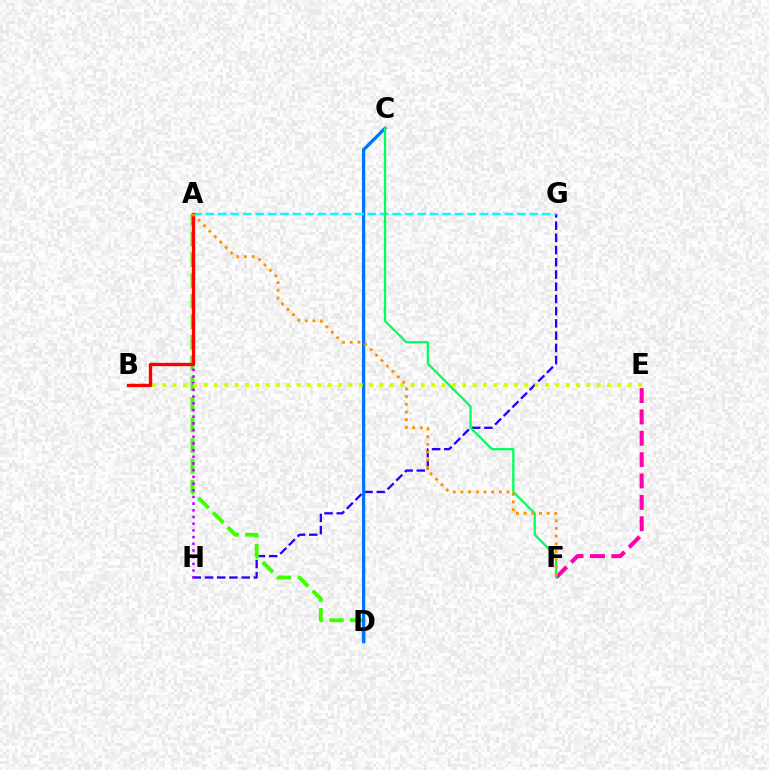{('E', 'F'): [{'color': '#ff00ac', 'line_style': 'dashed', 'thickness': 2.9}], ('G', 'H'): [{'color': '#2500ff', 'line_style': 'dashed', 'thickness': 1.66}], ('A', 'D'): [{'color': '#3dff00', 'line_style': 'dashed', 'thickness': 2.81}], ('C', 'D'): [{'color': '#0074ff', 'line_style': 'solid', 'thickness': 2.36}], ('A', 'H'): [{'color': '#b900ff', 'line_style': 'dotted', 'thickness': 1.82}], ('A', 'G'): [{'color': '#00fff6', 'line_style': 'dashed', 'thickness': 1.69}], ('B', 'E'): [{'color': '#d1ff00', 'line_style': 'dotted', 'thickness': 2.81}], ('C', 'F'): [{'color': '#00ff5c', 'line_style': 'solid', 'thickness': 1.64}], ('A', 'B'): [{'color': '#ff0000', 'line_style': 'solid', 'thickness': 2.39}], ('A', 'F'): [{'color': '#ff9400', 'line_style': 'dotted', 'thickness': 2.09}]}